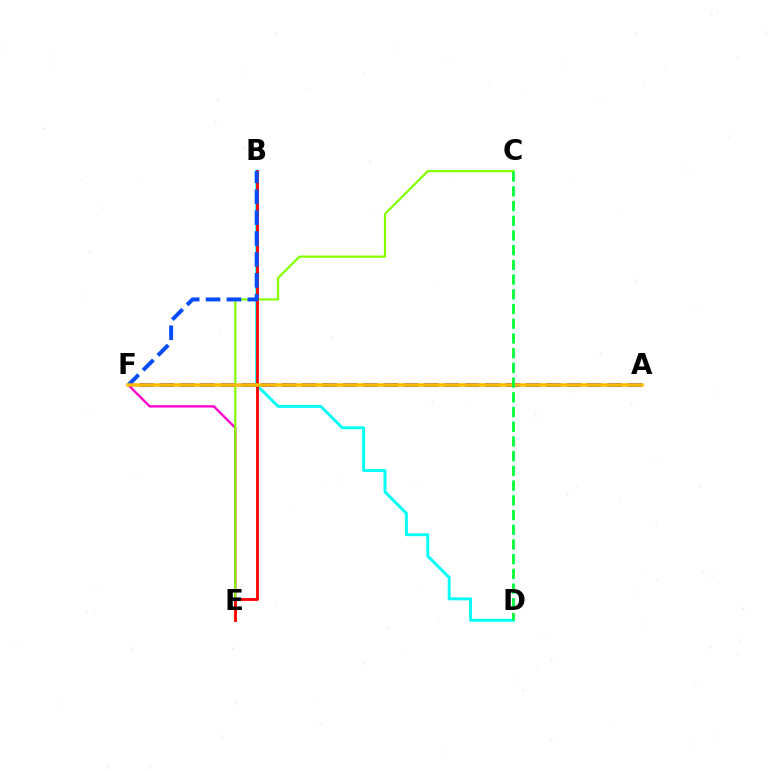{('E', 'F'): [{'color': '#ff00cf', 'line_style': 'solid', 'thickness': 1.69}], ('B', 'D'): [{'color': '#00fff6', 'line_style': 'solid', 'thickness': 2.11}], ('C', 'E'): [{'color': '#84ff00', 'line_style': 'solid', 'thickness': 1.62}], ('A', 'F'): [{'color': '#7200ff', 'line_style': 'dashed', 'thickness': 2.76}, {'color': '#ffbd00', 'line_style': 'solid', 'thickness': 2.52}], ('B', 'E'): [{'color': '#ff0000', 'line_style': 'solid', 'thickness': 2.02}], ('B', 'F'): [{'color': '#004bff', 'line_style': 'dashed', 'thickness': 2.84}], ('C', 'D'): [{'color': '#00ff39', 'line_style': 'dashed', 'thickness': 2.0}]}